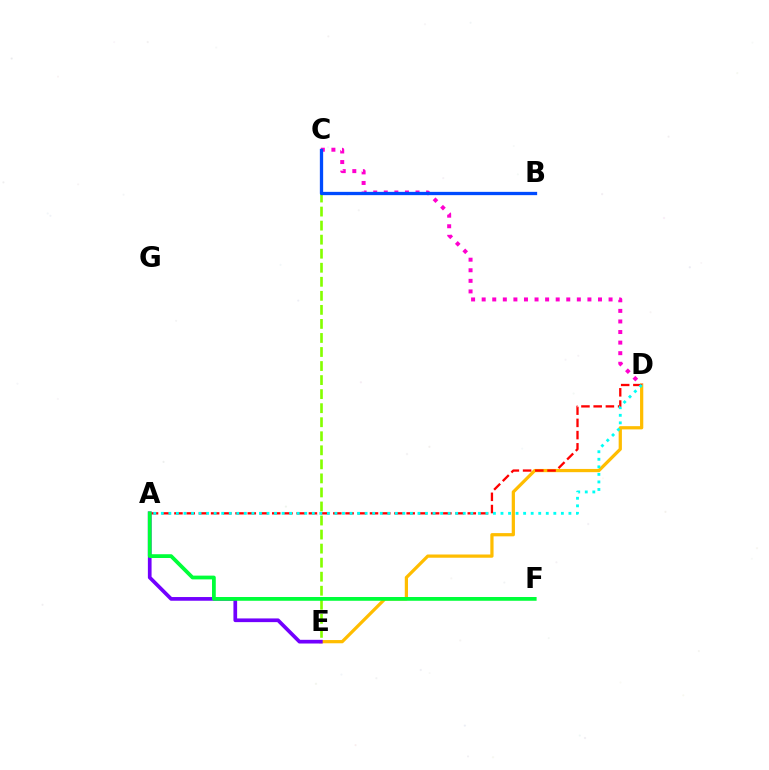{('C', 'E'): [{'color': '#84ff00', 'line_style': 'dashed', 'thickness': 1.91}], ('D', 'E'): [{'color': '#ffbd00', 'line_style': 'solid', 'thickness': 2.33}], ('C', 'D'): [{'color': '#ff00cf', 'line_style': 'dotted', 'thickness': 2.87}], ('A', 'D'): [{'color': '#ff0000', 'line_style': 'dashed', 'thickness': 1.66}, {'color': '#00fff6', 'line_style': 'dotted', 'thickness': 2.05}], ('B', 'C'): [{'color': '#004bff', 'line_style': 'solid', 'thickness': 2.37}], ('A', 'E'): [{'color': '#7200ff', 'line_style': 'solid', 'thickness': 2.66}], ('A', 'F'): [{'color': '#00ff39', 'line_style': 'solid', 'thickness': 2.71}]}